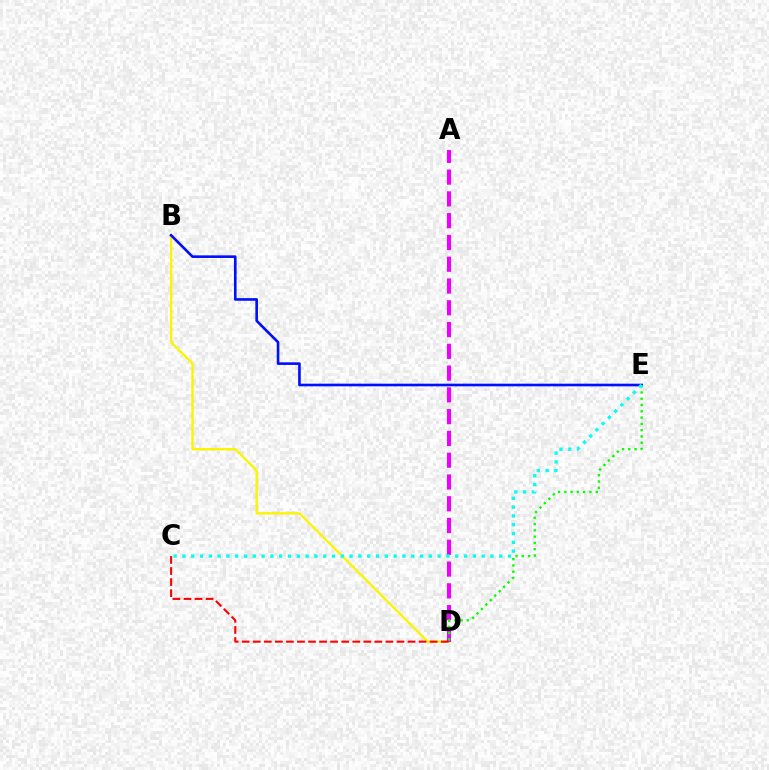{('B', 'D'): [{'color': '#fcf500', 'line_style': 'solid', 'thickness': 1.71}], ('A', 'D'): [{'color': '#ee00ff', 'line_style': 'dashed', 'thickness': 2.96}], ('C', 'D'): [{'color': '#ff0000', 'line_style': 'dashed', 'thickness': 1.5}], ('B', 'E'): [{'color': '#0010ff', 'line_style': 'solid', 'thickness': 1.9}], ('D', 'E'): [{'color': '#08ff00', 'line_style': 'dotted', 'thickness': 1.71}], ('C', 'E'): [{'color': '#00fff6', 'line_style': 'dotted', 'thickness': 2.39}]}